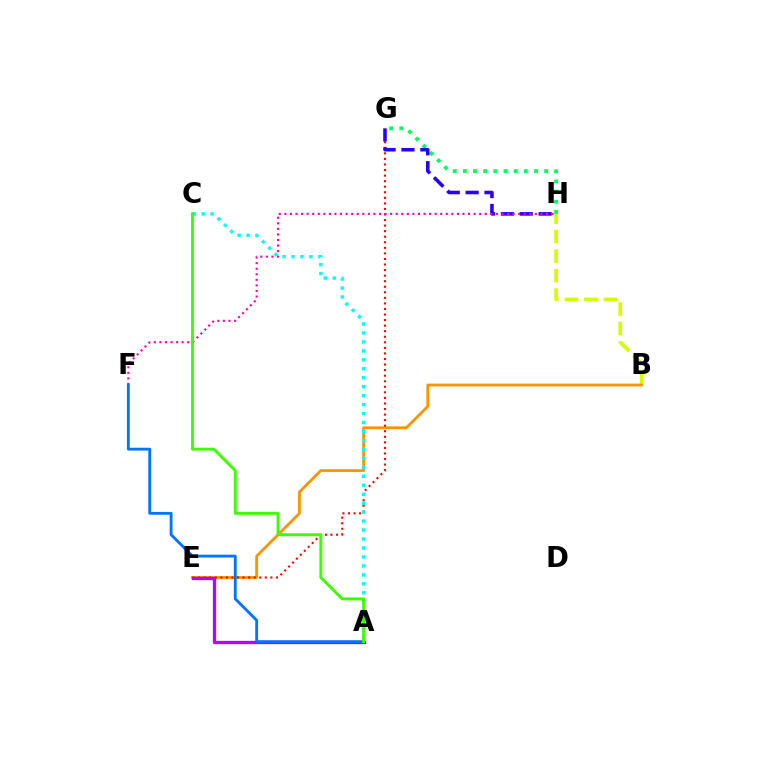{('B', 'H'): [{'color': '#d1ff00', 'line_style': 'dashed', 'thickness': 2.65}], ('B', 'E'): [{'color': '#ff9400', 'line_style': 'solid', 'thickness': 2.02}], ('E', 'G'): [{'color': '#ff0000', 'line_style': 'dotted', 'thickness': 1.51}], ('G', 'H'): [{'color': '#00ff5c', 'line_style': 'dotted', 'thickness': 2.76}, {'color': '#2500ff', 'line_style': 'dashed', 'thickness': 2.57}], ('A', 'E'): [{'color': '#b900ff', 'line_style': 'solid', 'thickness': 2.38}], ('F', 'H'): [{'color': '#ff00ac', 'line_style': 'dotted', 'thickness': 1.51}], ('A', 'C'): [{'color': '#00fff6', 'line_style': 'dotted', 'thickness': 2.43}, {'color': '#3dff00', 'line_style': 'solid', 'thickness': 2.1}], ('A', 'F'): [{'color': '#0074ff', 'line_style': 'solid', 'thickness': 2.04}]}